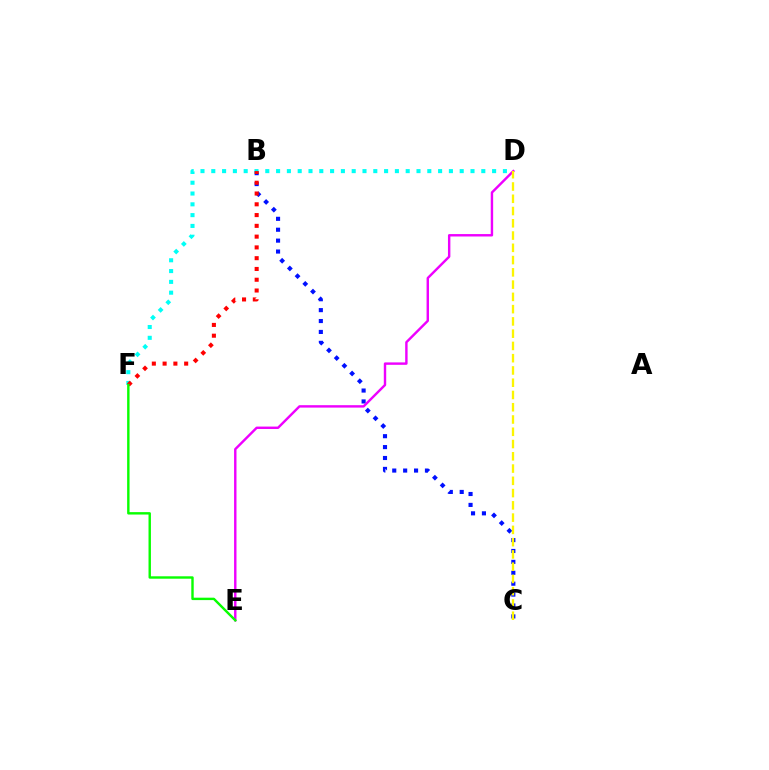{('B', 'C'): [{'color': '#0010ff', 'line_style': 'dotted', 'thickness': 2.96}], ('D', 'E'): [{'color': '#ee00ff', 'line_style': 'solid', 'thickness': 1.74}], ('D', 'F'): [{'color': '#00fff6', 'line_style': 'dotted', 'thickness': 2.93}], ('B', 'F'): [{'color': '#ff0000', 'line_style': 'dotted', 'thickness': 2.93}], ('C', 'D'): [{'color': '#fcf500', 'line_style': 'dashed', 'thickness': 1.67}], ('E', 'F'): [{'color': '#08ff00', 'line_style': 'solid', 'thickness': 1.74}]}